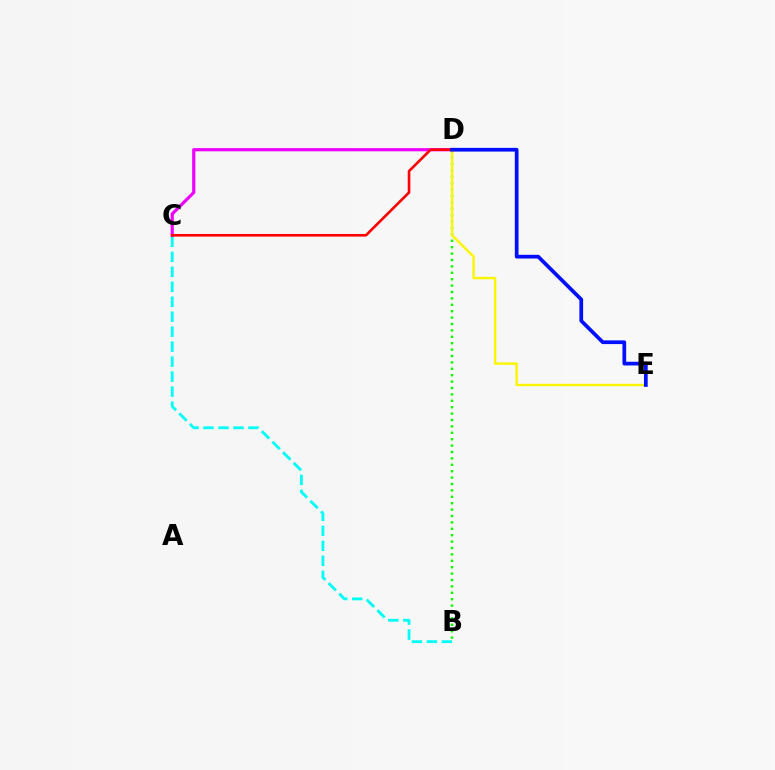{('B', 'D'): [{'color': '#08ff00', 'line_style': 'dotted', 'thickness': 1.74}], ('B', 'C'): [{'color': '#00fff6', 'line_style': 'dashed', 'thickness': 2.03}], ('C', 'D'): [{'color': '#ee00ff', 'line_style': 'solid', 'thickness': 2.3}, {'color': '#ff0000', 'line_style': 'solid', 'thickness': 1.89}], ('D', 'E'): [{'color': '#fcf500', 'line_style': 'solid', 'thickness': 1.73}, {'color': '#0010ff', 'line_style': 'solid', 'thickness': 2.68}]}